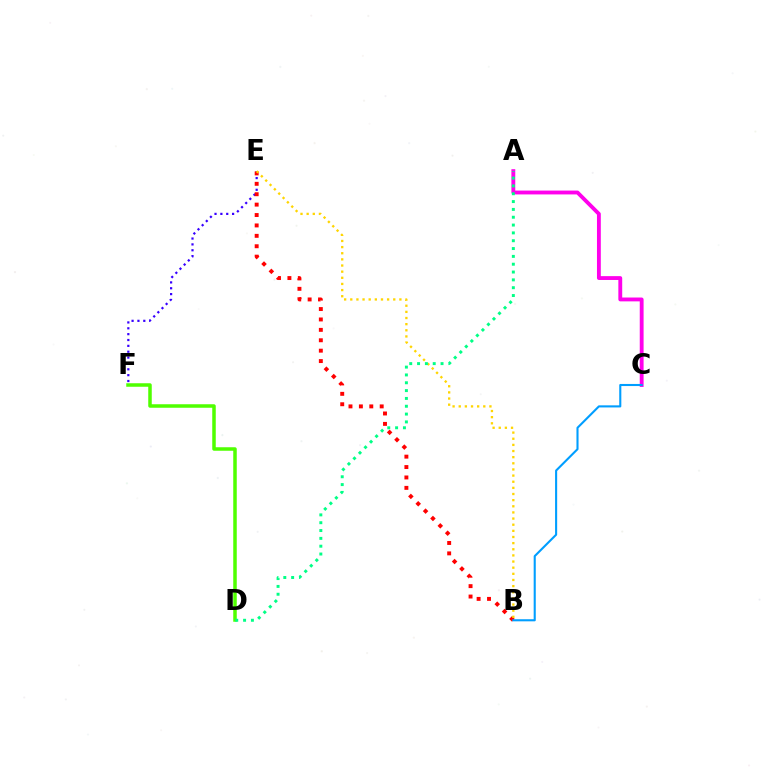{('D', 'F'): [{'color': '#4fff00', 'line_style': 'solid', 'thickness': 2.53}], ('E', 'F'): [{'color': '#3700ff', 'line_style': 'dotted', 'thickness': 1.59}], ('B', 'E'): [{'color': '#ff0000', 'line_style': 'dotted', 'thickness': 2.83}, {'color': '#ffd500', 'line_style': 'dotted', 'thickness': 1.67}], ('A', 'C'): [{'color': '#ff00ed', 'line_style': 'solid', 'thickness': 2.77}], ('A', 'D'): [{'color': '#00ff86', 'line_style': 'dotted', 'thickness': 2.13}], ('B', 'C'): [{'color': '#009eff', 'line_style': 'solid', 'thickness': 1.51}]}